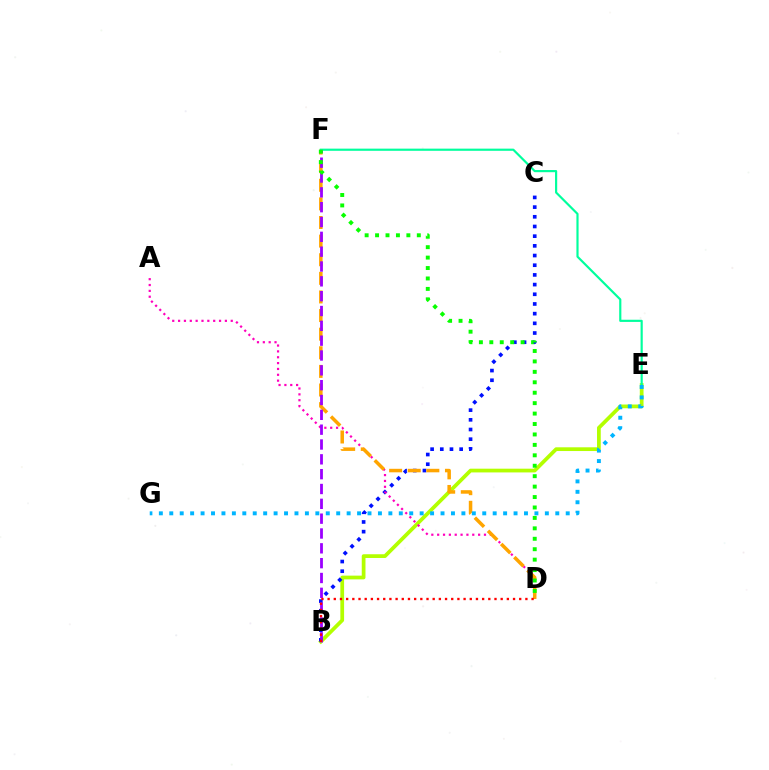{('B', 'E'): [{'color': '#b3ff00', 'line_style': 'solid', 'thickness': 2.69}], ('B', 'C'): [{'color': '#0010ff', 'line_style': 'dotted', 'thickness': 2.63}], ('A', 'D'): [{'color': '#ff00bd', 'line_style': 'dotted', 'thickness': 1.59}], ('D', 'F'): [{'color': '#ffa500', 'line_style': 'dashed', 'thickness': 2.53}, {'color': '#08ff00', 'line_style': 'dotted', 'thickness': 2.83}], ('B', 'F'): [{'color': '#9b00ff', 'line_style': 'dashed', 'thickness': 2.01}], ('B', 'D'): [{'color': '#ff0000', 'line_style': 'dotted', 'thickness': 1.68}], ('E', 'F'): [{'color': '#00ff9d', 'line_style': 'solid', 'thickness': 1.56}], ('E', 'G'): [{'color': '#00b5ff', 'line_style': 'dotted', 'thickness': 2.83}]}